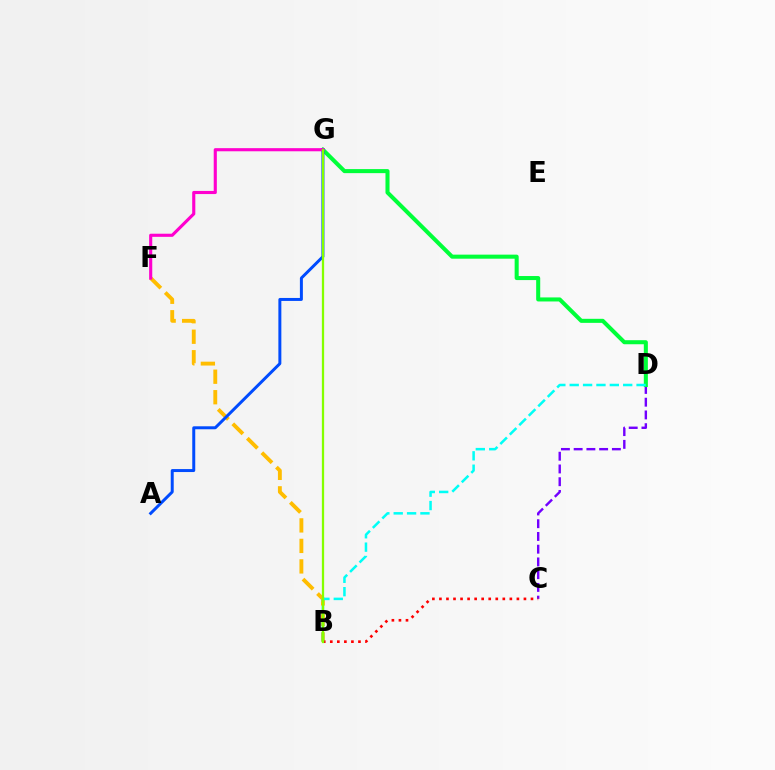{('C', 'D'): [{'color': '#7200ff', 'line_style': 'dashed', 'thickness': 1.73}], ('D', 'G'): [{'color': '#00ff39', 'line_style': 'solid', 'thickness': 2.91}], ('B', 'F'): [{'color': '#ffbd00', 'line_style': 'dashed', 'thickness': 2.79}], ('A', 'G'): [{'color': '#004bff', 'line_style': 'solid', 'thickness': 2.14}], ('B', 'C'): [{'color': '#ff0000', 'line_style': 'dotted', 'thickness': 1.91}], ('B', 'D'): [{'color': '#00fff6', 'line_style': 'dashed', 'thickness': 1.82}], ('F', 'G'): [{'color': '#ff00cf', 'line_style': 'solid', 'thickness': 2.25}], ('B', 'G'): [{'color': '#84ff00', 'line_style': 'solid', 'thickness': 1.63}]}